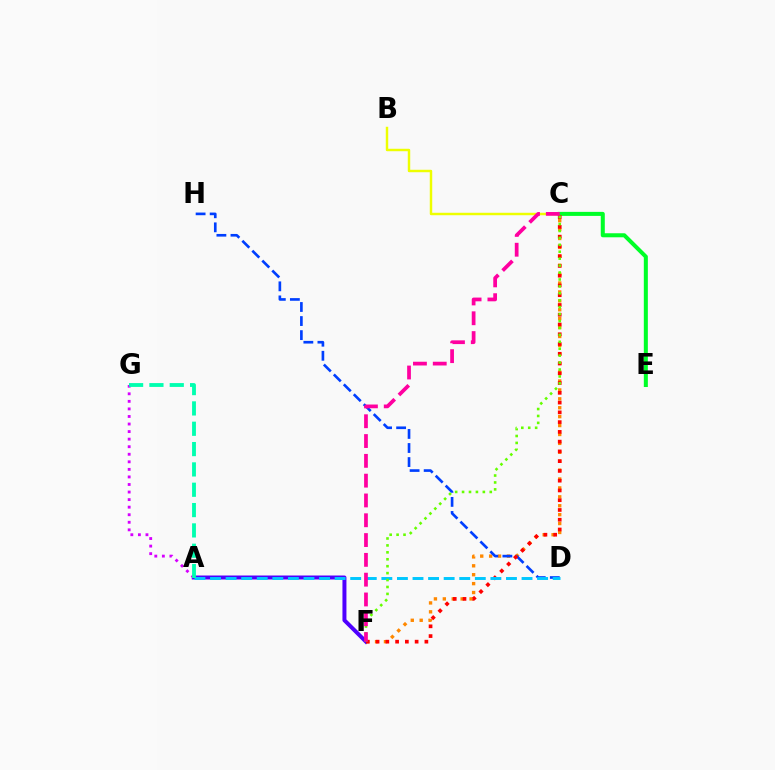{('A', 'F'): [{'color': '#4f00ff', 'line_style': 'solid', 'thickness': 2.87}], ('C', 'F'): [{'color': '#ff8800', 'line_style': 'dotted', 'thickness': 2.42}, {'color': '#ff0000', 'line_style': 'dotted', 'thickness': 2.65}, {'color': '#66ff00', 'line_style': 'dotted', 'thickness': 1.88}, {'color': '#ff00a0', 'line_style': 'dashed', 'thickness': 2.69}], ('B', 'C'): [{'color': '#eeff00', 'line_style': 'solid', 'thickness': 1.77}], ('D', 'H'): [{'color': '#003fff', 'line_style': 'dashed', 'thickness': 1.91}], ('C', 'E'): [{'color': '#00ff27', 'line_style': 'solid', 'thickness': 2.9}], ('A', 'G'): [{'color': '#d600ff', 'line_style': 'dotted', 'thickness': 2.05}, {'color': '#00ffaf', 'line_style': 'dashed', 'thickness': 2.76}], ('A', 'D'): [{'color': '#00c7ff', 'line_style': 'dashed', 'thickness': 2.12}]}